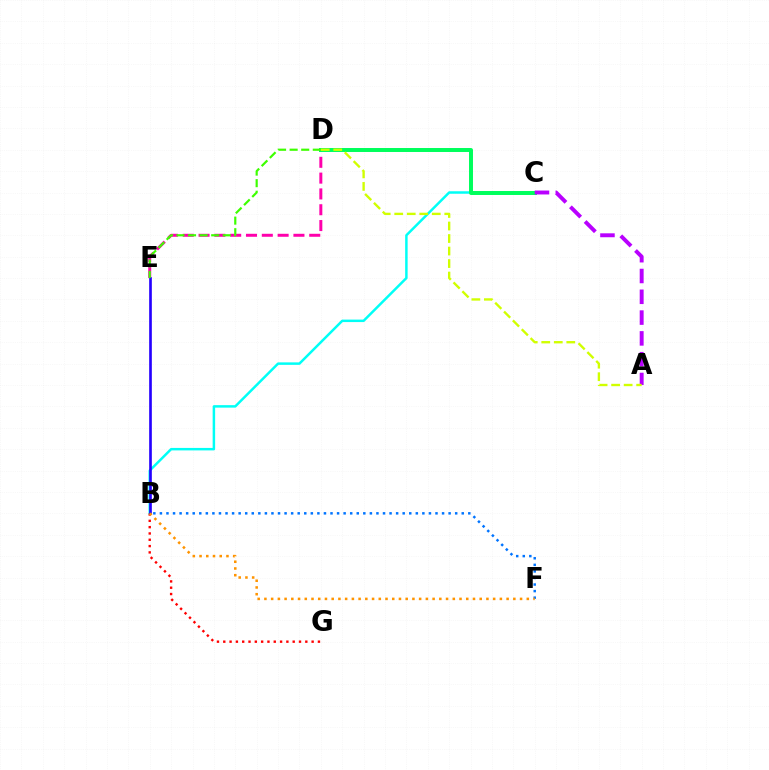{('B', 'C'): [{'color': '#00fff6', 'line_style': 'solid', 'thickness': 1.79}], ('D', 'E'): [{'color': '#ff00ac', 'line_style': 'dashed', 'thickness': 2.15}, {'color': '#3dff00', 'line_style': 'dashed', 'thickness': 1.57}], ('B', 'F'): [{'color': '#0074ff', 'line_style': 'dotted', 'thickness': 1.78}, {'color': '#ff9400', 'line_style': 'dotted', 'thickness': 1.83}], ('C', 'D'): [{'color': '#00ff5c', 'line_style': 'solid', 'thickness': 2.86}], ('B', 'G'): [{'color': '#ff0000', 'line_style': 'dotted', 'thickness': 1.71}], ('B', 'E'): [{'color': '#2500ff', 'line_style': 'solid', 'thickness': 1.91}], ('A', 'C'): [{'color': '#b900ff', 'line_style': 'dashed', 'thickness': 2.83}], ('A', 'D'): [{'color': '#d1ff00', 'line_style': 'dashed', 'thickness': 1.7}]}